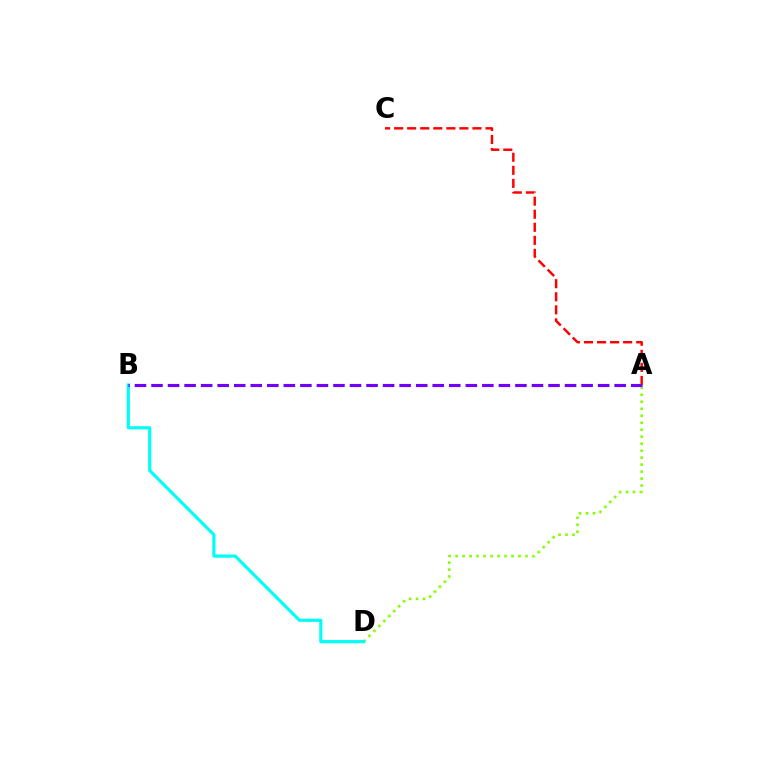{('A', 'C'): [{'color': '#ff0000', 'line_style': 'dashed', 'thickness': 1.77}], ('A', 'D'): [{'color': '#84ff00', 'line_style': 'dotted', 'thickness': 1.9}], ('B', 'D'): [{'color': '#00fff6', 'line_style': 'solid', 'thickness': 2.29}], ('A', 'B'): [{'color': '#7200ff', 'line_style': 'dashed', 'thickness': 2.25}]}